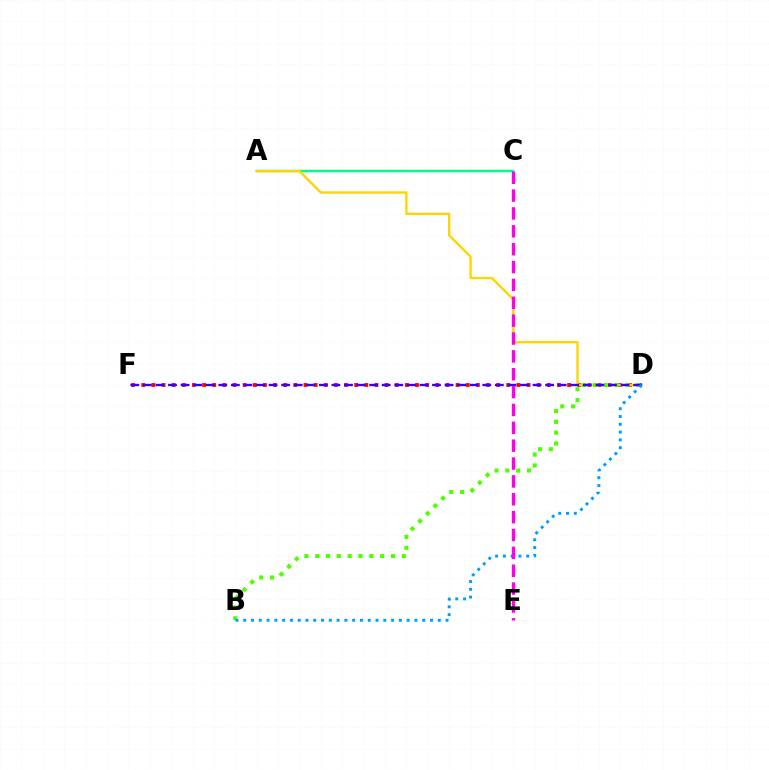{('A', 'C'): [{'color': '#00ff86', 'line_style': 'solid', 'thickness': 1.75}], ('D', 'F'): [{'color': '#ff0000', 'line_style': 'dotted', 'thickness': 2.75}, {'color': '#3700ff', 'line_style': 'dashed', 'thickness': 1.71}], ('A', 'D'): [{'color': '#ffd500', 'line_style': 'solid', 'thickness': 1.71}], ('B', 'D'): [{'color': '#4fff00', 'line_style': 'dotted', 'thickness': 2.94}, {'color': '#009eff', 'line_style': 'dotted', 'thickness': 2.11}], ('C', 'E'): [{'color': '#ff00ed', 'line_style': 'dashed', 'thickness': 2.43}]}